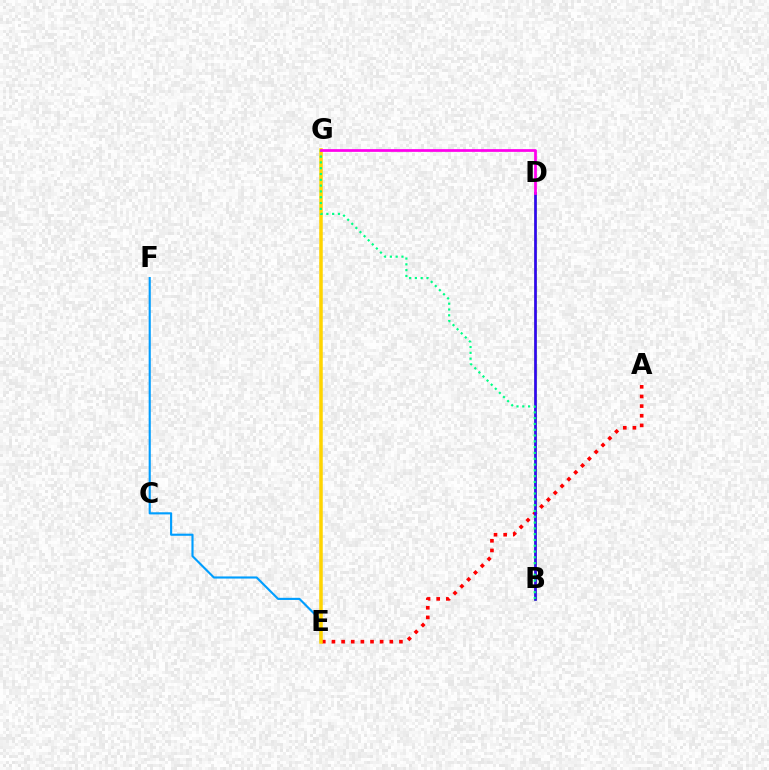{('B', 'D'): [{'color': '#4fff00', 'line_style': 'solid', 'thickness': 1.81}, {'color': '#3700ff', 'line_style': 'solid', 'thickness': 1.88}], ('E', 'F'): [{'color': '#009eff', 'line_style': 'solid', 'thickness': 1.54}], ('A', 'E'): [{'color': '#ff0000', 'line_style': 'dotted', 'thickness': 2.62}], ('E', 'G'): [{'color': '#ffd500', 'line_style': 'solid', 'thickness': 2.53}], ('B', 'G'): [{'color': '#00ff86', 'line_style': 'dotted', 'thickness': 1.58}], ('D', 'G'): [{'color': '#ff00ed', 'line_style': 'solid', 'thickness': 1.97}]}